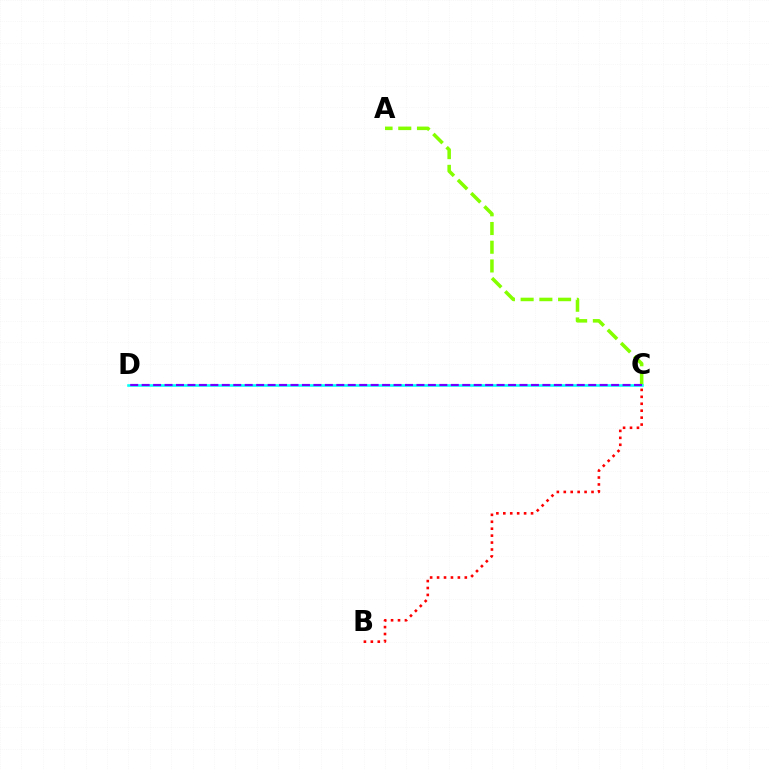{('A', 'C'): [{'color': '#84ff00', 'line_style': 'dashed', 'thickness': 2.54}], ('C', 'D'): [{'color': '#00fff6', 'line_style': 'solid', 'thickness': 1.86}, {'color': '#7200ff', 'line_style': 'dashed', 'thickness': 1.56}], ('B', 'C'): [{'color': '#ff0000', 'line_style': 'dotted', 'thickness': 1.88}]}